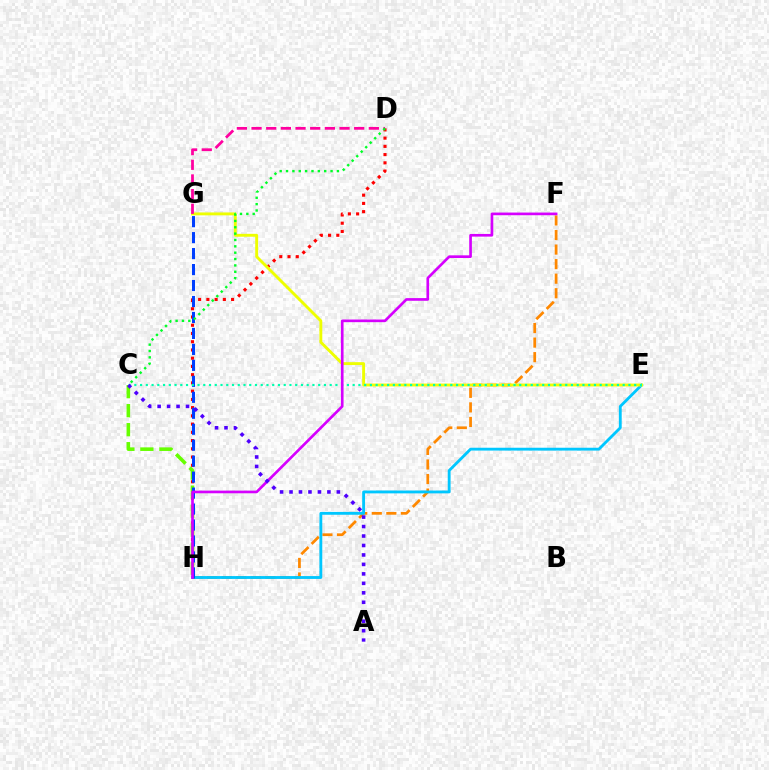{('F', 'H'): [{'color': '#ff8800', 'line_style': 'dashed', 'thickness': 1.98}, {'color': '#d600ff', 'line_style': 'solid', 'thickness': 1.92}], ('E', 'H'): [{'color': '#00c7ff', 'line_style': 'solid', 'thickness': 2.05}], ('D', 'H'): [{'color': '#ff0000', 'line_style': 'dotted', 'thickness': 2.24}], ('E', 'G'): [{'color': '#eeff00', 'line_style': 'solid', 'thickness': 2.08}], ('C', 'H'): [{'color': '#66ff00', 'line_style': 'dashed', 'thickness': 2.58}], ('D', 'G'): [{'color': '#ff00a0', 'line_style': 'dashed', 'thickness': 1.99}], ('G', 'H'): [{'color': '#003fff', 'line_style': 'dashed', 'thickness': 2.17}], ('C', 'E'): [{'color': '#00ffaf', 'line_style': 'dotted', 'thickness': 1.56}], ('C', 'D'): [{'color': '#00ff27', 'line_style': 'dotted', 'thickness': 1.73}], ('A', 'C'): [{'color': '#4f00ff', 'line_style': 'dotted', 'thickness': 2.57}]}